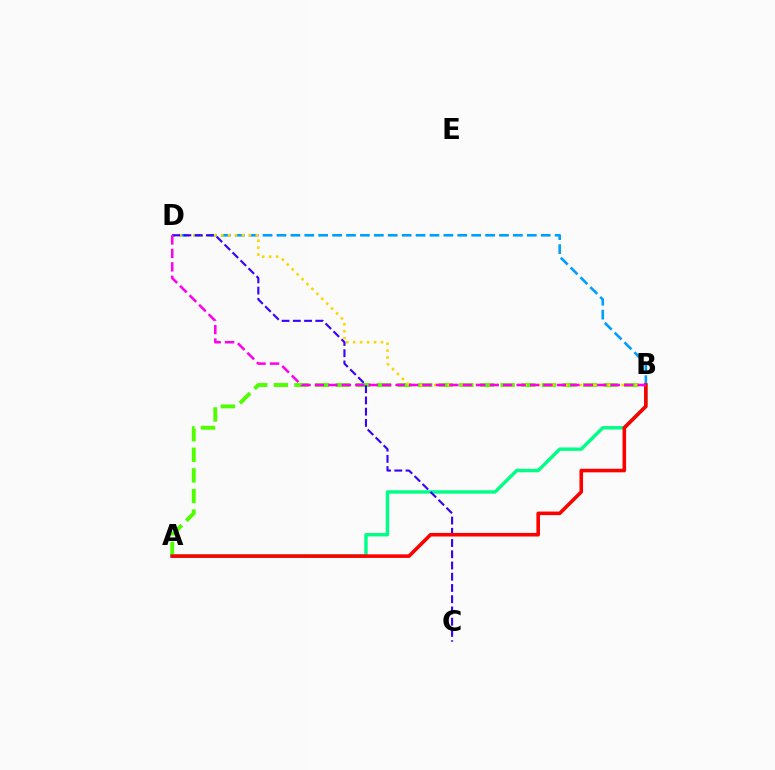{('A', 'B'): [{'color': '#4fff00', 'line_style': 'dashed', 'thickness': 2.8}, {'color': '#00ff86', 'line_style': 'solid', 'thickness': 2.46}, {'color': '#ff0000', 'line_style': 'solid', 'thickness': 2.57}], ('B', 'D'): [{'color': '#009eff', 'line_style': 'dashed', 'thickness': 1.89}, {'color': '#ffd500', 'line_style': 'dotted', 'thickness': 1.89}, {'color': '#ff00ed', 'line_style': 'dashed', 'thickness': 1.83}], ('C', 'D'): [{'color': '#3700ff', 'line_style': 'dashed', 'thickness': 1.53}]}